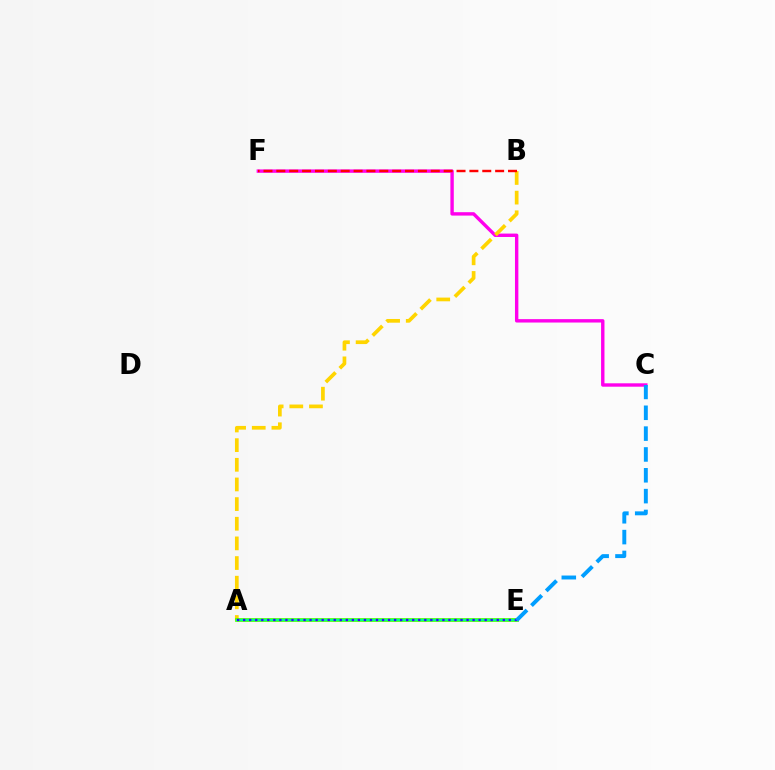{('C', 'F'): [{'color': '#ff00ed', 'line_style': 'solid', 'thickness': 2.44}], ('A', 'B'): [{'color': '#ffd500', 'line_style': 'dashed', 'thickness': 2.67}], ('A', 'E'): [{'color': '#4fff00', 'line_style': 'solid', 'thickness': 2.69}, {'color': '#00ff86', 'line_style': 'solid', 'thickness': 1.54}, {'color': '#3700ff', 'line_style': 'dotted', 'thickness': 1.64}], ('C', 'E'): [{'color': '#009eff', 'line_style': 'dashed', 'thickness': 2.83}], ('B', 'F'): [{'color': '#ff0000', 'line_style': 'dashed', 'thickness': 1.75}]}